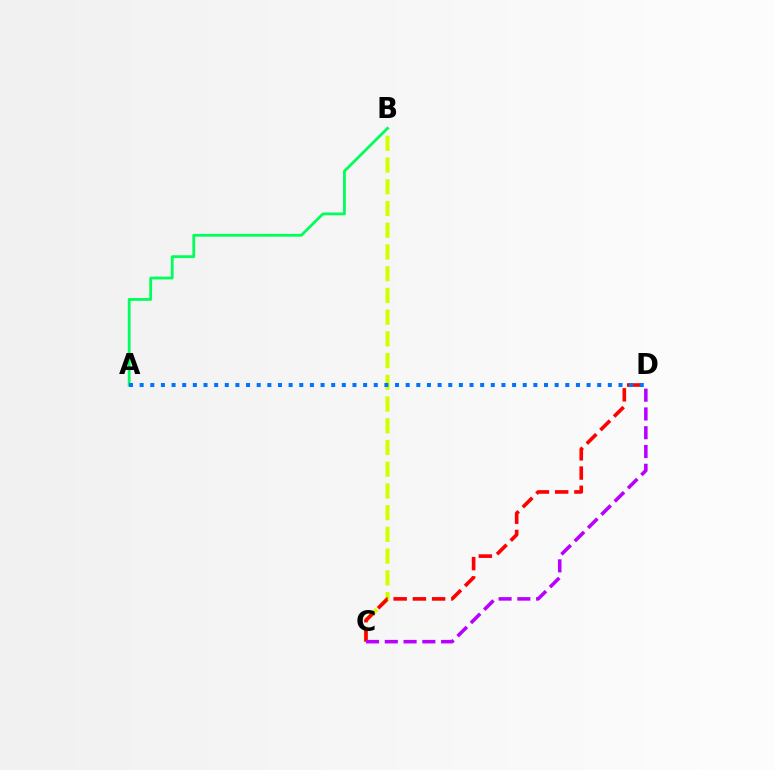{('B', 'C'): [{'color': '#d1ff00', 'line_style': 'dashed', 'thickness': 2.95}], ('C', 'D'): [{'color': '#ff0000', 'line_style': 'dashed', 'thickness': 2.61}, {'color': '#b900ff', 'line_style': 'dashed', 'thickness': 2.55}], ('A', 'B'): [{'color': '#00ff5c', 'line_style': 'solid', 'thickness': 2.02}], ('A', 'D'): [{'color': '#0074ff', 'line_style': 'dotted', 'thickness': 2.89}]}